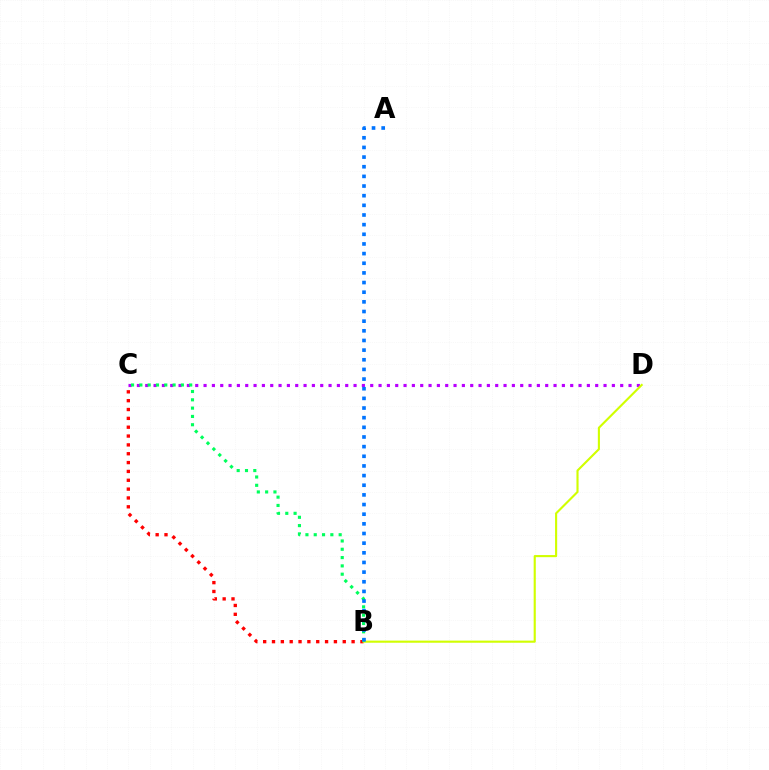{('C', 'D'): [{'color': '#b900ff', 'line_style': 'dotted', 'thickness': 2.26}], ('B', 'C'): [{'color': '#ff0000', 'line_style': 'dotted', 'thickness': 2.4}, {'color': '#00ff5c', 'line_style': 'dotted', 'thickness': 2.26}], ('B', 'D'): [{'color': '#d1ff00', 'line_style': 'solid', 'thickness': 1.53}], ('A', 'B'): [{'color': '#0074ff', 'line_style': 'dotted', 'thickness': 2.62}]}